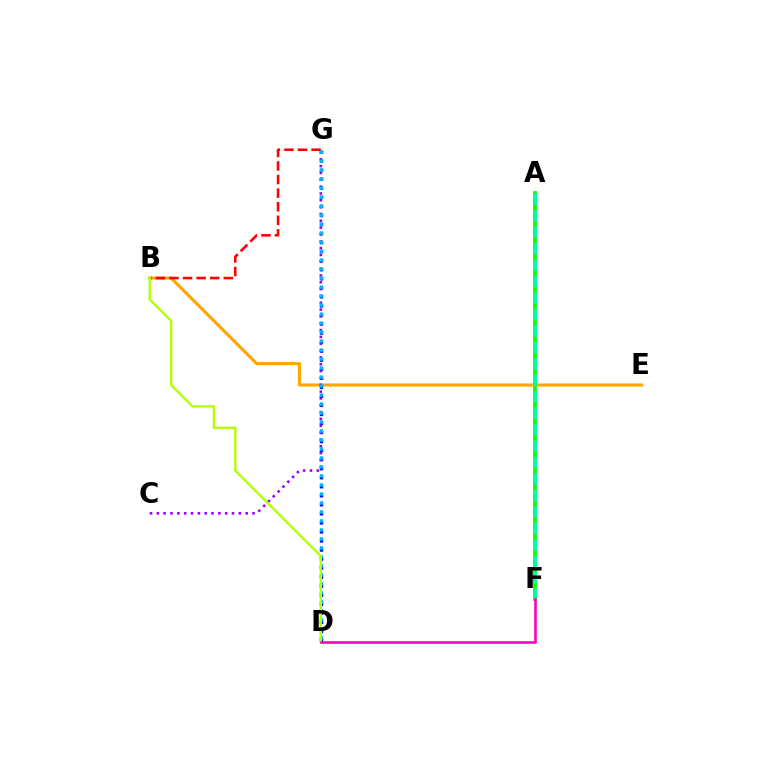{('A', 'F'): [{'color': '#08ff00', 'line_style': 'solid', 'thickness': 2.73}, {'color': '#00ff9d', 'line_style': 'dashed', 'thickness': 2.24}], ('B', 'E'): [{'color': '#ffa500', 'line_style': 'solid', 'thickness': 2.2}], ('D', 'G'): [{'color': '#0010ff', 'line_style': 'dotted', 'thickness': 2.46}, {'color': '#00b5ff', 'line_style': 'dotted', 'thickness': 2.44}], ('B', 'G'): [{'color': '#ff0000', 'line_style': 'dashed', 'thickness': 1.84}], ('C', 'G'): [{'color': '#9b00ff', 'line_style': 'dotted', 'thickness': 1.86}], ('B', 'D'): [{'color': '#b3ff00', 'line_style': 'solid', 'thickness': 1.68}], ('D', 'F'): [{'color': '#ff00bd', 'line_style': 'solid', 'thickness': 1.88}]}